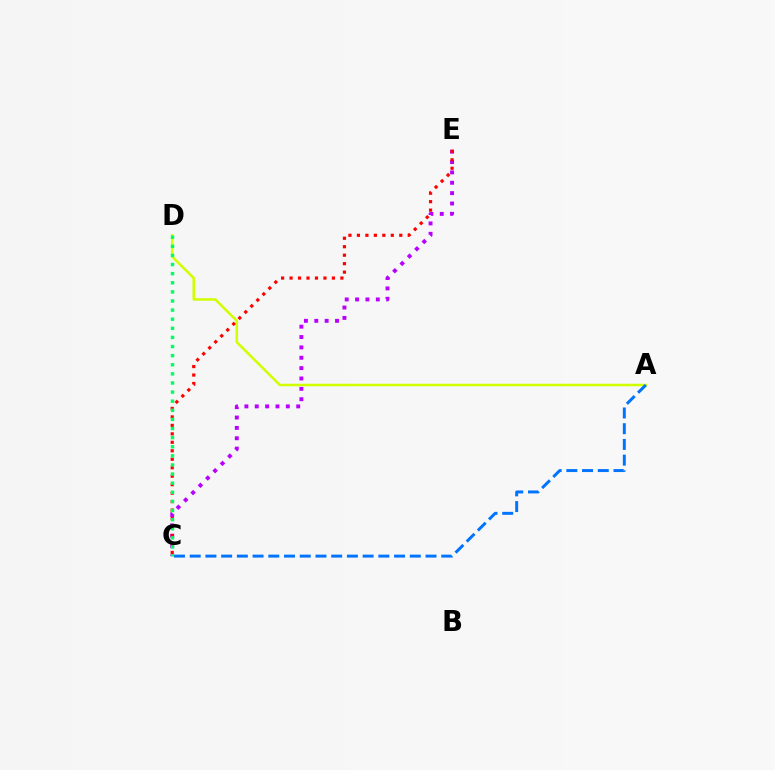{('C', 'E'): [{'color': '#b900ff', 'line_style': 'dotted', 'thickness': 2.82}, {'color': '#ff0000', 'line_style': 'dotted', 'thickness': 2.3}], ('A', 'D'): [{'color': '#d1ff00', 'line_style': 'solid', 'thickness': 1.82}], ('A', 'C'): [{'color': '#0074ff', 'line_style': 'dashed', 'thickness': 2.14}], ('C', 'D'): [{'color': '#00ff5c', 'line_style': 'dotted', 'thickness': 2.48}]}